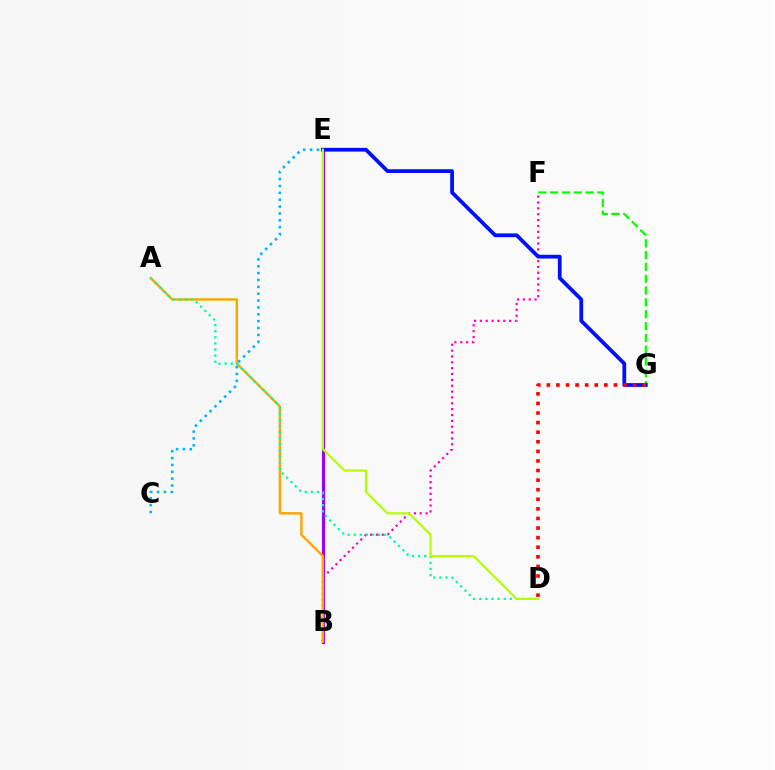{('B', 'F'): [{'color': '#ff00bd', 'line_style': 'dotted', 'thickness': 1.59}], ('B', 'E'): [{'color': '#9b00ff', 'line_style': 'solid', 'thickness': 2.23}], ('F', 'G'): [{'color': '#08ff00', 'line_style': 'dashed', 'thickness': 1.61}], ('E', 'G'): [{'color': '#0010ff', 'line_style': 'solid', 'thickness': 2.71}], ('A', 'B'): [{'color': '#ffa500', 'line_style': 'solid', 'thickness': 1.73}], ('A', 'D'): [{'color': '#00ff9d', 'line_style': 'dotted', 'thickness': 1.66}], ('C', 'E'): [{'color': '#00b5ff', 'line_style': 'dotted', 'thickness': 1.86}], ('D', 'E'): [{'color': '#b3ff00', 'line_style': 'solid', 'thickness': 1.57}], ('D', 'G'): [{'color': '#ff0000', 'line_style': 'dotted', 'thickness': 2.6}]}